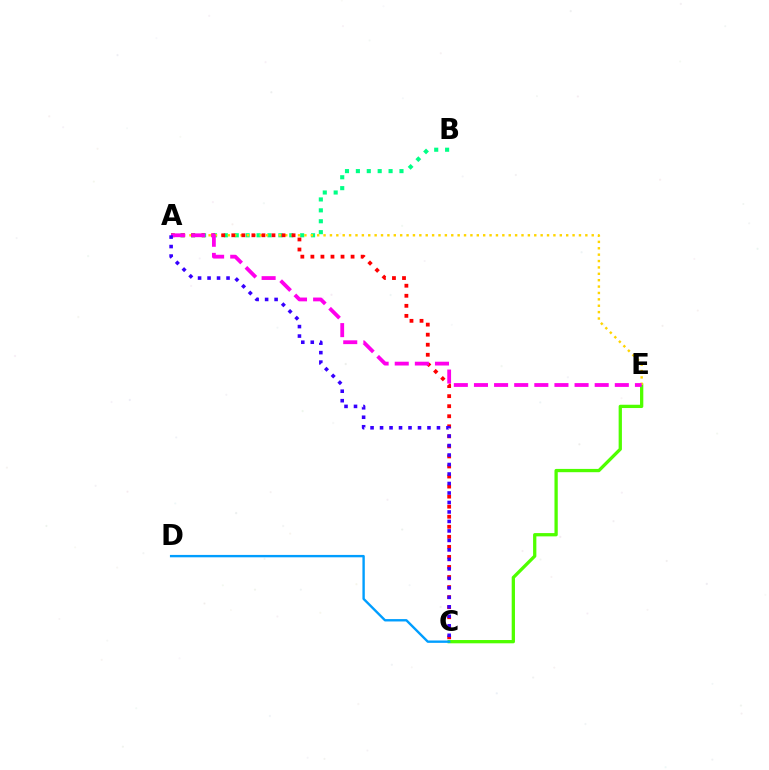{('C', 'E'): [{'color': '#4fff00', 'line_style': 'solid', 'thickness': 2.36}], ('A', 'B'): [{'color': '#00ff86', 'line_style': 'dotted', 'thickness': 2.96}], ('A', 'E'): [{'color': '#ffd500', 'line_style': 'dotted', 'thickness': 1.73}, {'color': '#ff00ed', 'line_style': 'dashed', 'thickness': 2.73}], ('A', 'C'): [{'color': '#ff0000', 'line_style': 'dotted', 'thickness': 2.73}, {'color': '#3700ff', 'line_style': 'dotted', 'thickness': 2.58}], ('C', 'D'): [{'color': '#009eff', 'line_style': 'solid', 'thickness': 1.71}]}